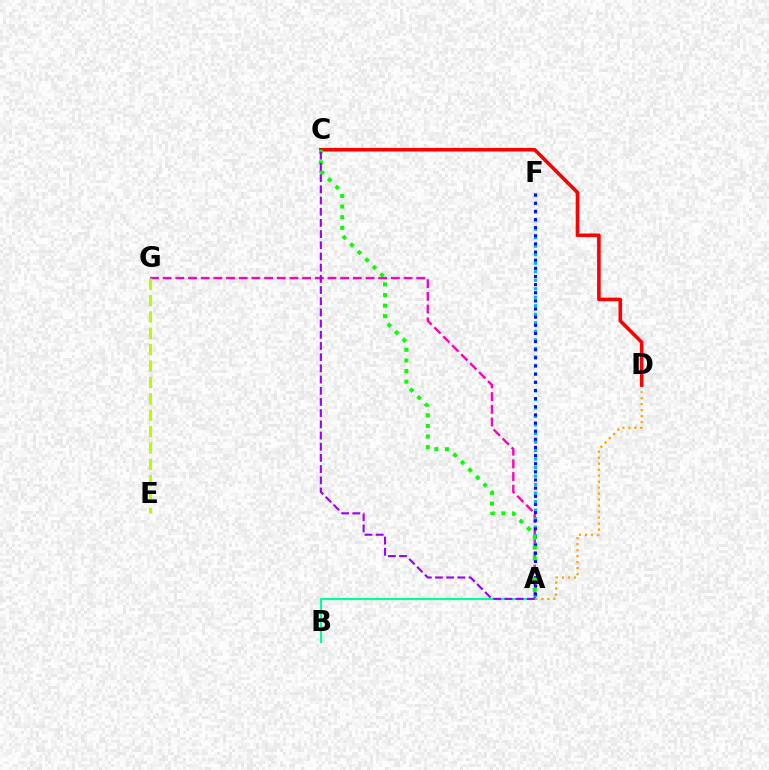{('A', 'D'): [{'color': '#ffa500', 'line_style': 'dotted', 'thickness': 1.63}], ('A', 'G'): [{'color': '#ff00bd', 'line_style': 'dashed', 'thickness': 1.72}], ('E', 'G'): [{'color': '#b3ff00', 'line_style': 'dashed', 'thickness': 2.22}], ('A', 'F'): [{'color': '#00b5ff', 'line_style': 'dotted', 'thickness': 2.31}, {'color': '#0010ff', 'line_style': 'dotted', 'thickness': 2.21}], ('C', 'D'): [{'color': '#ff0000', 'line_style': 'solid', 'thickness': 2.59}], ('A', 'B'): [{'color': '#00ff9d', 'line_style': 'solid', 'thickness': 1.56}], ('A', 'C'): [{'color': '#08ff00', 'line_style': 'dotted', 'thickness': 2.88}, {'color': '#9b00ff', 'line_style': 'dashed', 'thickness': 1.52}]}